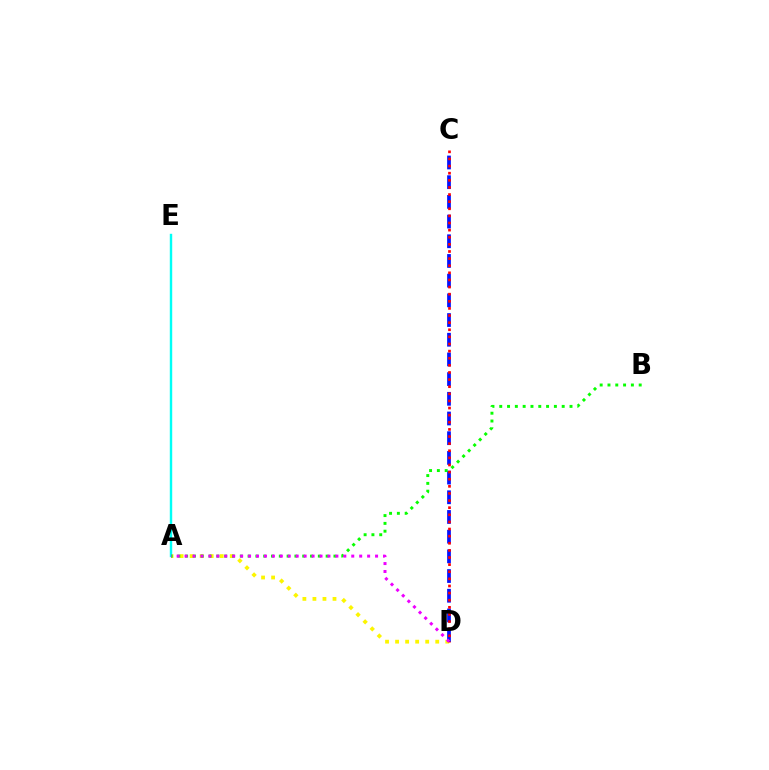{('A', 'D'): [{'color': '#fcf500', 'line_style': 'dotted', 'thickness': 2.73}, {'color': '#ee00ff', 'line_style': 'dotted', 'thickness': 2.16}], ('C', 'D'): [{'color': '#0010ff', 'line_style': 'dashed', 'thickness': 2.68}, {'color': '#ff0000', 'line_style': 'dotted', 'thickness': 1.93}], ('A', 'E'): [{'color': '#00fff6', 'line_style': 'solid', 'thickness': 1.75}], ('A', 'B'): [{'color': '#08ff00', 'line_style': 'dotted', 'thickness': 2.12}]}